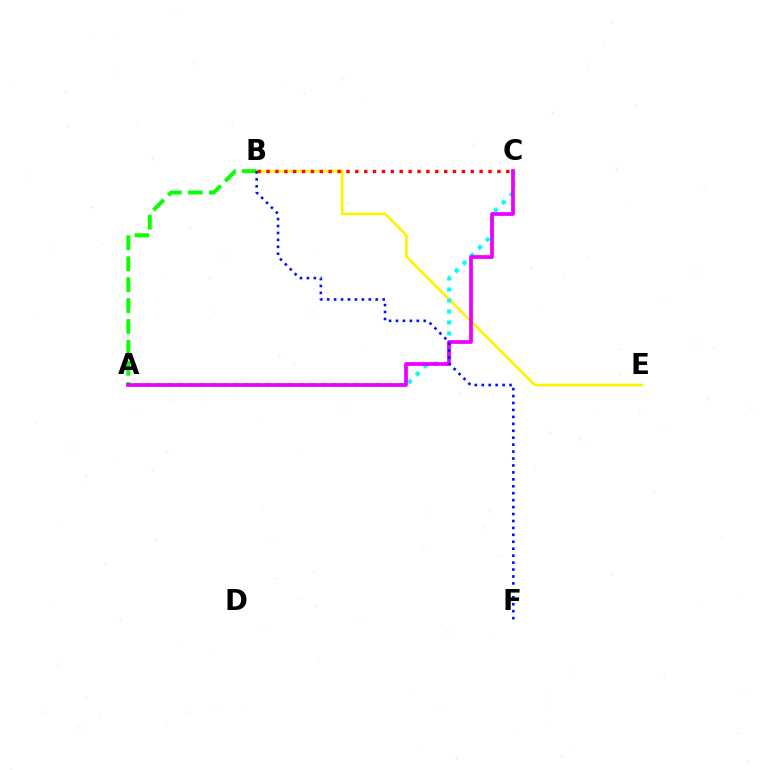{('B', 'E'): [{'color': '#fcf500', 'line_style': 'solid', 'thickness': 1.92}], ('A', 'B'): [{'color': '#08ff00', 'line_style': 'dashed', 'thickness': 2.85}], ('A', 'C'): [{'color': '#00fff6', 'line_style': 'dotted', 'thickness': 2.99}, {'color': '#ee00ff', 'line_style': 'solid', 'thickness': 2.7}], ('B', 'F'): [{'color': '#0010ff', 'line_style': 'dotted', 'thickness': 1.89}], ('B', 'C'): [{'color': '#ff0000', 'line_style': 'dotted', 'thickness': 2.41}]}